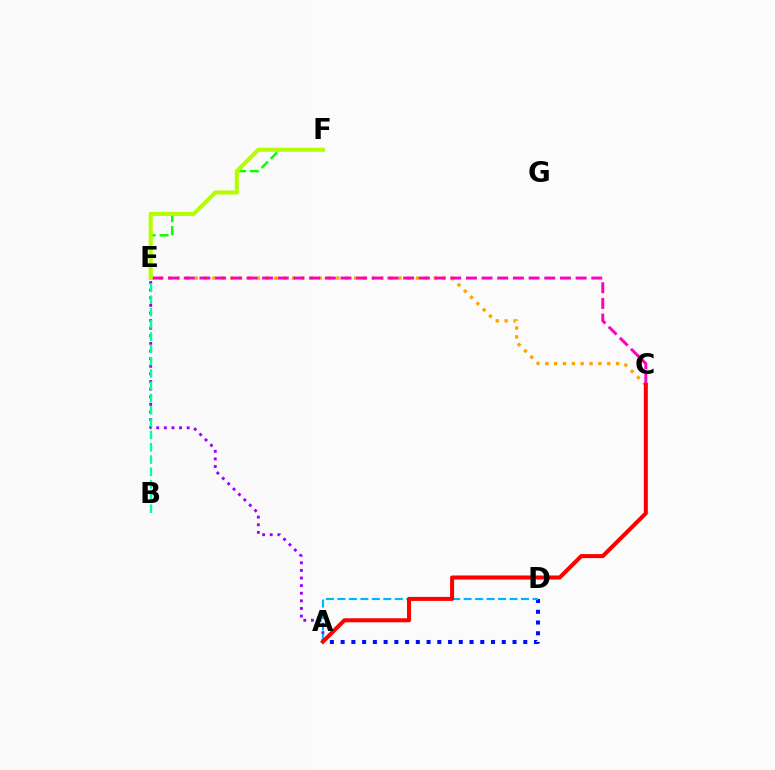{('A', 'E'): [{'color': '#9b00ff', 'line_style': 'dotted', 'thickness': 2.07}], ('A', 'D'): [{'color': '#0010ff', 'line_style': 'dotted', 'thickness': 2.92}, {'color': '#00b5ff', 'line_style': 'dashed', 'thickness': 1.56}], ('E', 'F'): [{'color': '#08ff00', 'line_style': 'dashed', 'thickness': 1.75}, {'color': '#b3ff00', 'line_style': 'solid', 'thickness': 2.94}], ('B', 'E'): [{'color': '#00ff9d', 'line_style': 'dashed', 'thickness': 1.67}], ('C', 'E'): [{'color': '#ffa500', 'line_style': 'dotted', 'thickness': 2.41}, {'color': '#ff00bd', 'line_style': 'dashed', 'thickness': 2.13}], ('A', 'C'): [{'color': '#ff0000', 'line_style': 'solid', 'thickness': 2.9}]}